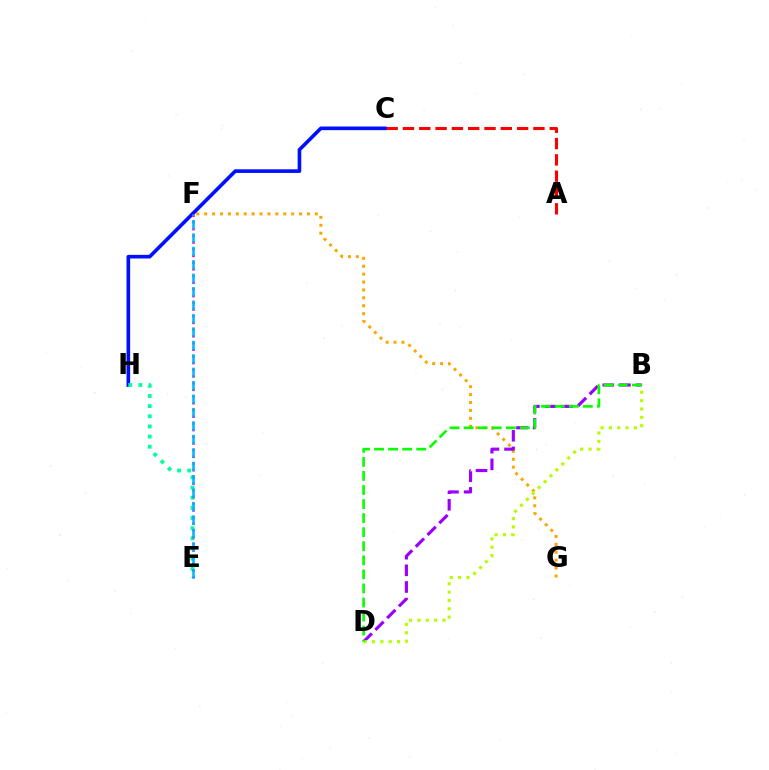{('F', 'G'): [{'color': '#ffa500', 'line_style': 'dotted', 'thickness': 2.15}], ('A', 'C'): [{'color': '#ff0000', 'line_style': 'dashed', 'thickness': 2.22}], ('C', 'H'): [{'color': '#0010ff', 'line_style': 'solid', 'thickness': 2.62}], ('B', 'D'): [{'color': '#9b00ff', 'line_style': 'dashed', 'thickness': 2.26}, {'color': '#b3ff00', 'line_style': 'dotted', 'thickness': 2.27}, {'color': '#08ff00', 'line_style': 'dashed', 'thickness': 1.91}], ('E', 'H'): [{'color': '#00ff9d', 'line_style': 'dotted', 'thickness': 2.76}], ('E', 'F'): [{'color': '#ff00bd', 'line_style': 'dotted', 'thickness': 1.82}, {'color': '#00b5ff', 'line_style': 'dashed', 'thickness': 1.82}]}